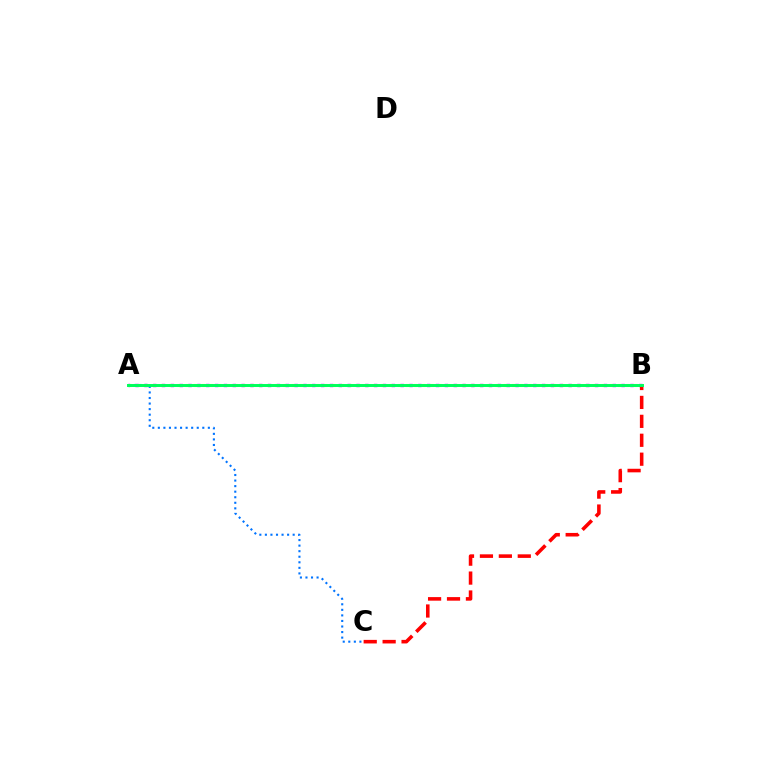{('A', 'B'): [{'color': '#b900ff', 'line_style': 'dotted', 'thickness': 2.4}, {'color': '#d1ff00', 'line_style': 'dotted', 'thickness': 2.22}, {'color': '#00ff5c', 'line_style': 'solid', 'thickness': 2.13}], ('B', 'C'): [{'color': '#ff0000', 'line_style': 'dashed', 'thickness': 2.57}], ('A', 'C'): [{'color': '#0074ff', 'line_style': 'dotted', 'thickness': 1.51}]}